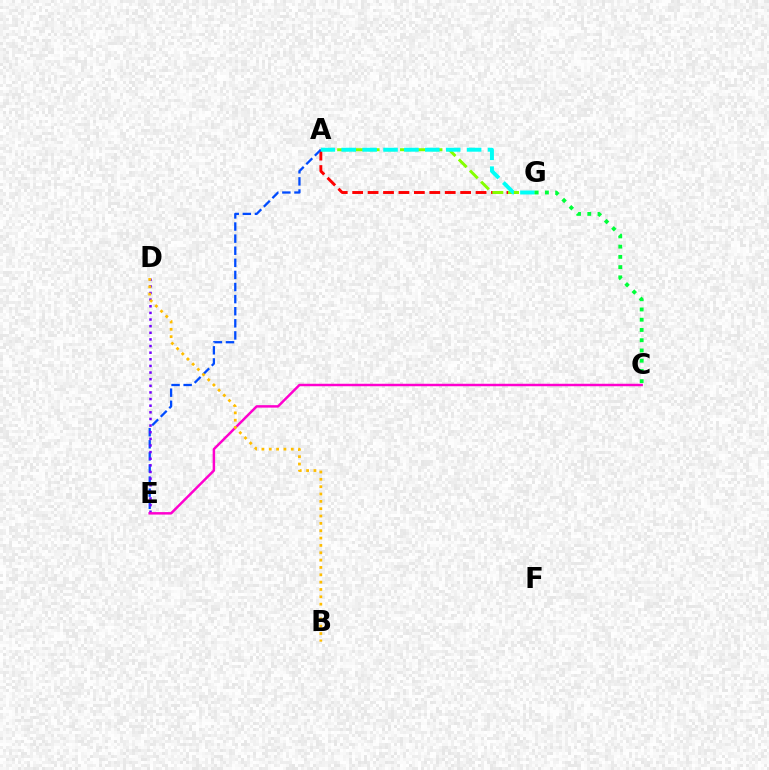{('A', 'G'): [{'color': '#ff0000', 'line_style': 'dashed', 'thickness': 2.1}, {'color': '#84ff00', 'line_style': 'dashed', 'thickness': 2.14}, {'color': '#00fff6', 'line_style': 'dashed', 'thickness': 2.84}], ('A', 'E'): [{'color': '#004bff', 'line_style': 'dashed', 'thickness': 1.64}], ('D', 'E'): [{'color': '#7200ff', 'line_style': 'dotted', 'thickness': 1.8}], ('C', 'E'): [{'color': '#ff00cf', 'line_style': 'solid', 'thickness': 1.78}], ('C', 'G'): [{'color': '#00ff39', 'line_style': 'dotted', 'thickness': 2.78}], ('B', 'D'): [{'color': '#ffbd00', 'line_style': 'dotted', 'thickness': 1.99}]}